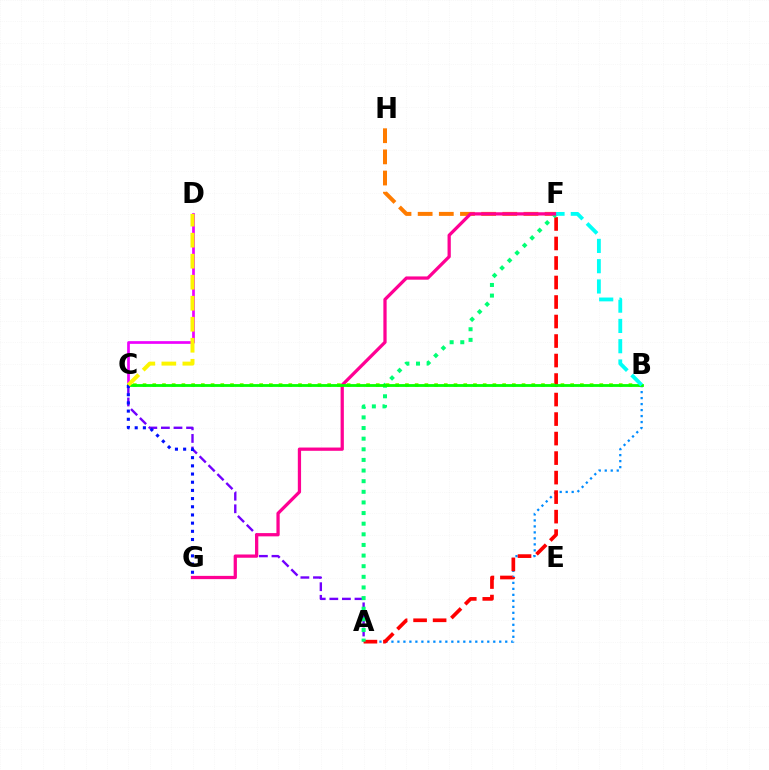{('A', 'C'): [{'color': '#7200ff', 'line_style': 'dashed', 'thickness': 1.71}], ('A', 'B'): [{'color': '#008cff', 'line_style': 'dotted', 'thickness': 1.63}], ('C', 'D'): [{'color': '#ee00ff', 'line_style': 'solid', 'thickness': 1.94}, {'color': '#fcf500', 'line_style': 'dashed', 'thickness': 2.85}], ('F', 'H'): [{'color': '#ff7c00', 'line_style': 'dashed', 'thickness': 2.87}], ('A', 'F'): [{'color': '#ff0000', 'line_style': 'dashed', 'thickness': 2.65}, {'color': '#00ff74', 'line_style': 'dotted', 'thickness': 2.89}], ('B', 'C'): [{'color': '#84ff00', 'line_style': 'dotted', 'thickness': 2.64}, {'color': '#08ff00', 'line_style': 'solid', 'thickness': 2.01}], ('F', 'G'): [{'color': '#ff0094', 'line_style': 'solid', 'thickness': 2.35}], ('B', 'F'): [{'color': '#00fff6', 'line_style': 'dashed', 'thickness': 2.76}], ('C', 'G'): [{'color': '#0010ff', 'line_style': 'dotted', 'thickness': 2.22}]}